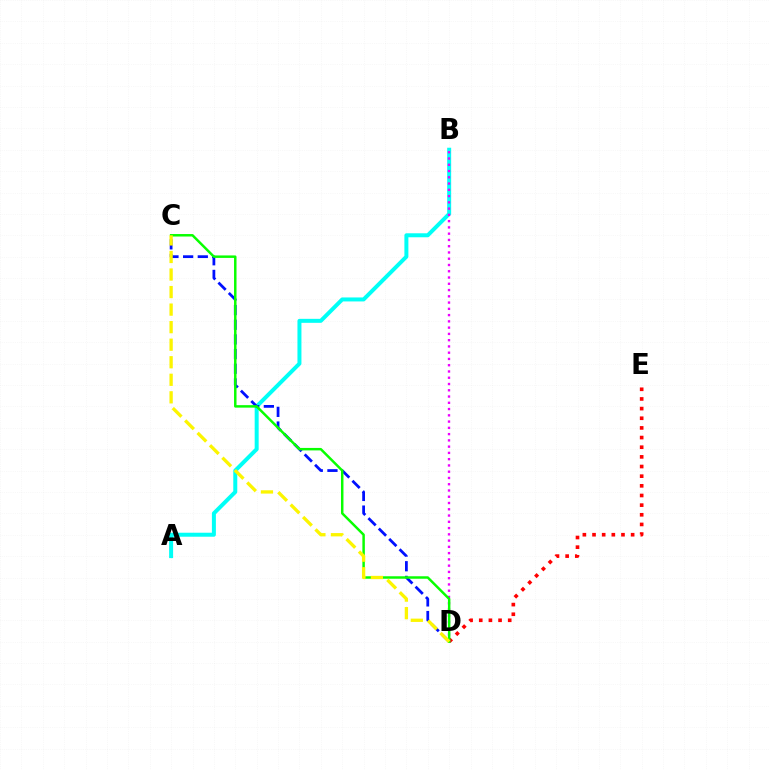{('D', 'E'): [{'color': '#ff0000', 'line_style': 'dotted', 'thickness': 2.62}], ('A', 'B'): [{'color': '#00fff6', 'line_style': 'solid', 'thickness': 2.87}], ('C', 'D'): [{'color': '#0010ff', 'line_style': 'dashed', 'thickness': 1.99}, {'color': '#08ff00', 'line_style': 'solid', 'thickness': 1.78}, {'color': '#fcf500', 'line_style': 'dashed', 'thickness': 2.38}], ('B', 'D'): [{'color': '#ee00ff', 'line_style': 'dotted', 'thickness': 1.7}]}